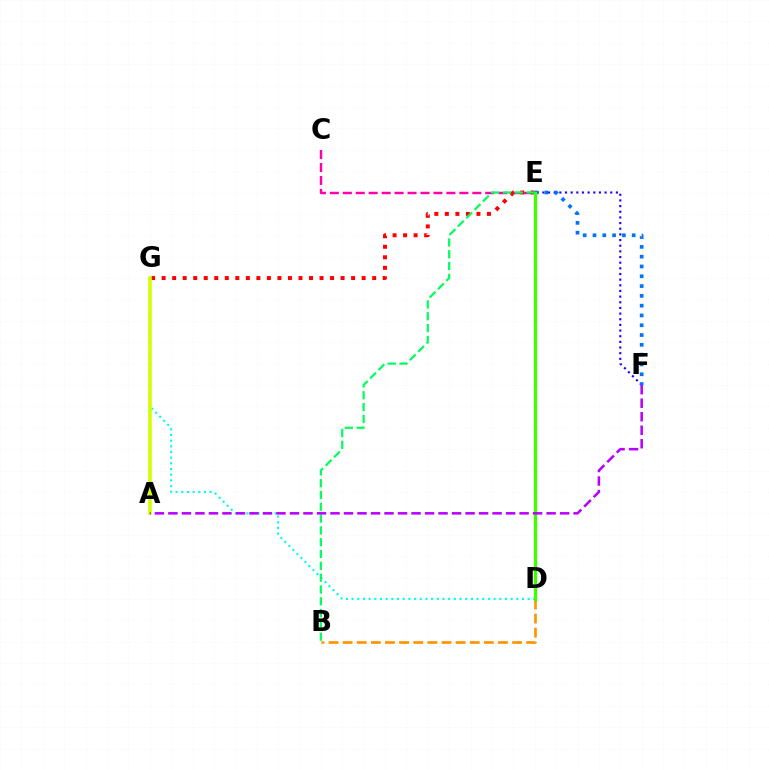{('C', 'E'): [{'color': '#ff00ac', 'line_style': 'dashed', 'thickness': 1.76}], ('D', 'G'): [{'color': '#00fff6', 'line_style': 'dotted', 'thickness': 1.54}], ('E', 'F'): [{'color': '#2500ff', 'line_style': 'dotted', 'thickness': 1.54}, {'color': '#0074ff', 'line_style': 'dotted', 'thickness': 2.66}], ('B', 'D'): [{'color': '#ff9400', 'line_style': 'dashed', 'thickness': 1.92}], ('E', 'G'): [{'color': '#ff0000', 'line_style': 'dotted', 'thickness': 2.86}], ('A', 'G'): [{'color': '#d1ff00', 'line_style': 'solid', 'thickness': 2.58}], ('D', 'E'): [{'color': '#3dff00', 'line_style': 'solid', 'thickness': 2.38}], ('B', 'E'): [{'color': '#00ff5c', 'line_style': 'dashed', 'thickness': 1.6}], ('A', 'F'): [{'color': '#b900ff', 'line_style': 'dashed', 'thickness': 1.83}]}